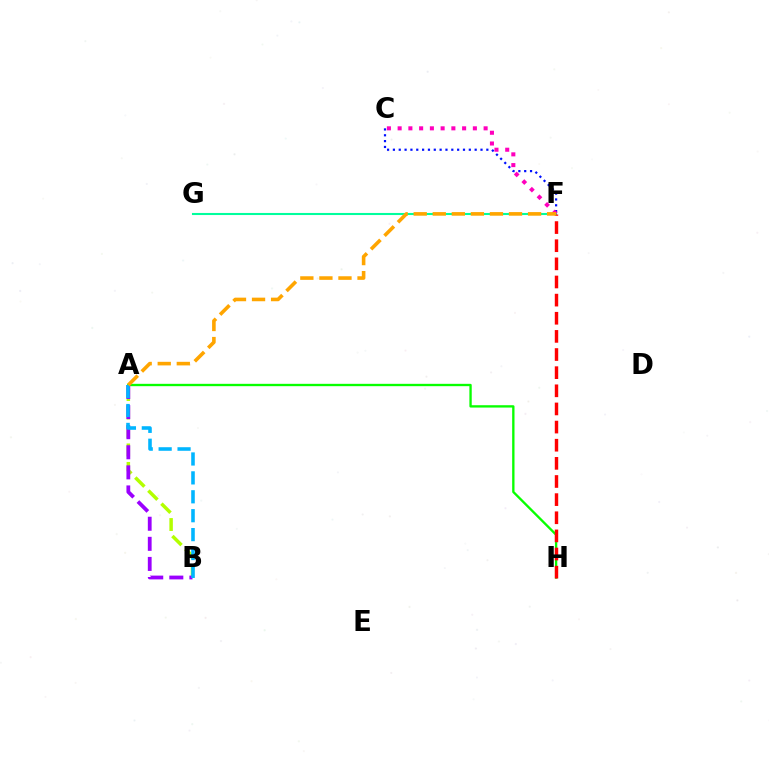{('A', 'B'): [{'color': '#b3ff00', 'line_style': 'dashed', 'thickness': 2.51}, {'color': '#9b00ff', 'line_style': 'dashed', 'thickness': 2.73}, {'color': '#00b5ff', 'line_style': 'dashed', 'thickness': 2.57}], ('C', 'F'): [{'color': '#0010ff', 'line_style': 'dotted', 'thickness': 1.59}, {'color': '#ff00bd', 'line_style': 'dotted', 'thickness': 2.92}], ('A', 'H'): [{'color': '#08ff00', 'line_style': 'solid', 'thickness': 1.69}], ('F', 'G'): [{'color': '#00ff9d', 'line_style': 'solid', 'thickness': 1.5}], ('F', 'H'): [{'color': '#ff0000', 'line_style': 'dashed', 'thickness': 2.46}], ('A', 'F'): [{'color': '#ffa500', 'line_style': 'dashed', 'thickness': 2.59}]}